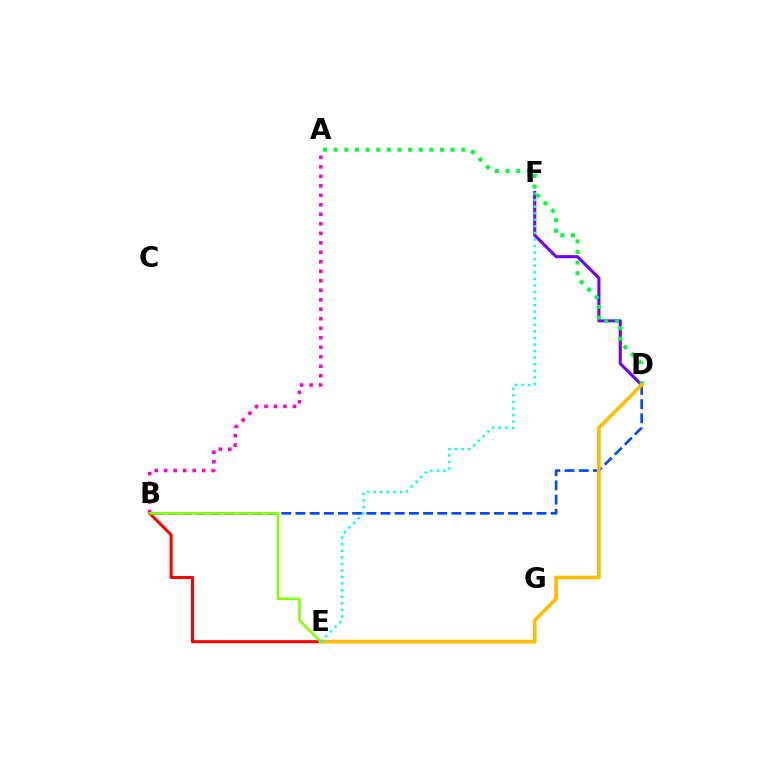{('A', 'B'): [{'color': '#ff00cf', 'line_style': 'dotted', 'thickness': 2.58}], ('D', 'F'): [{'color': '#7200ff', 'line_style': 'solid', 'thickness': 2.22}], ('A', 'D'): [{'color': '#00ff39', 'line_style': 'dotted', 'thickness': 2.89}], ('B', 'D'): [{'color': '#004bff', 'line_style': 'dashed', 'thickness': 1.93}], ('B', 'E'): [{'color': '#ff0000', 'line_style': 'solid', 'thickness': 2.19}, {'color': '#84ff00', 'line_style': 'solid', 'thickness': 1.89}], ('D', 'E'): [{'color': '#ffbd00', 'line_style': 'solid', 'thickness': 2.67}], ('E', 'F'): [{'color': '#00fff6', 'line_style': 'dotted', 'thickness': 1.78}]}